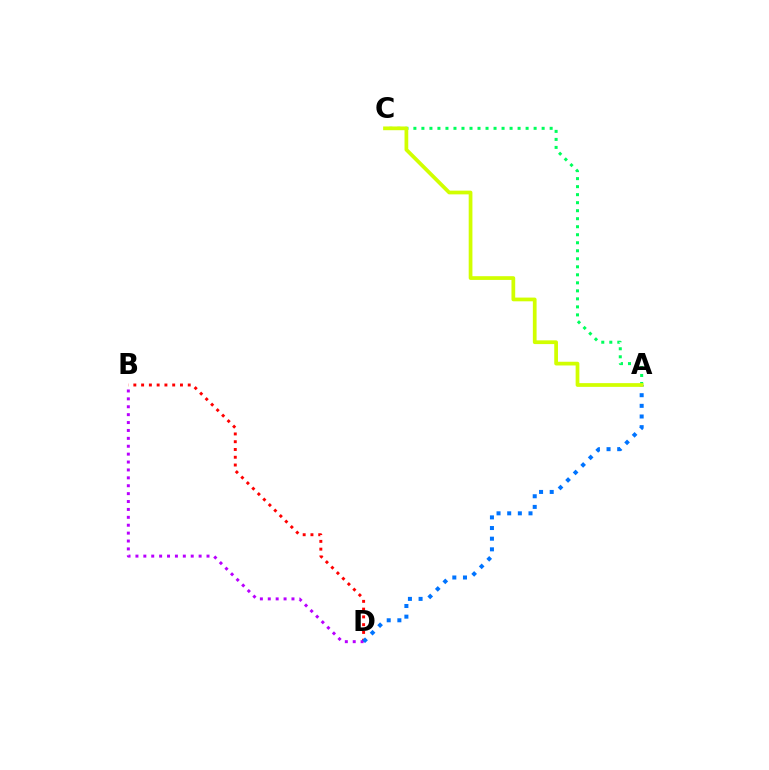{('A', 'C'): [{'color': '#00ff5c', 'line_style': 'dotted', 'thickness': 2.18}, {'color': '#d1ff00', 'line_style': 'solid', 'thickness': 2.69}], ('B', 'D'): [{'color': '#ff0000', 'line_style': 'dotted', 'thickness': 2.11}, {'color': '#b900ff', 'line_style': 'dotted', 'thickness': 2.15}], ('A', 'D'): [{'color': '#0074ff', 'line_style': 'dotted', 'thickness': 2.89}]}